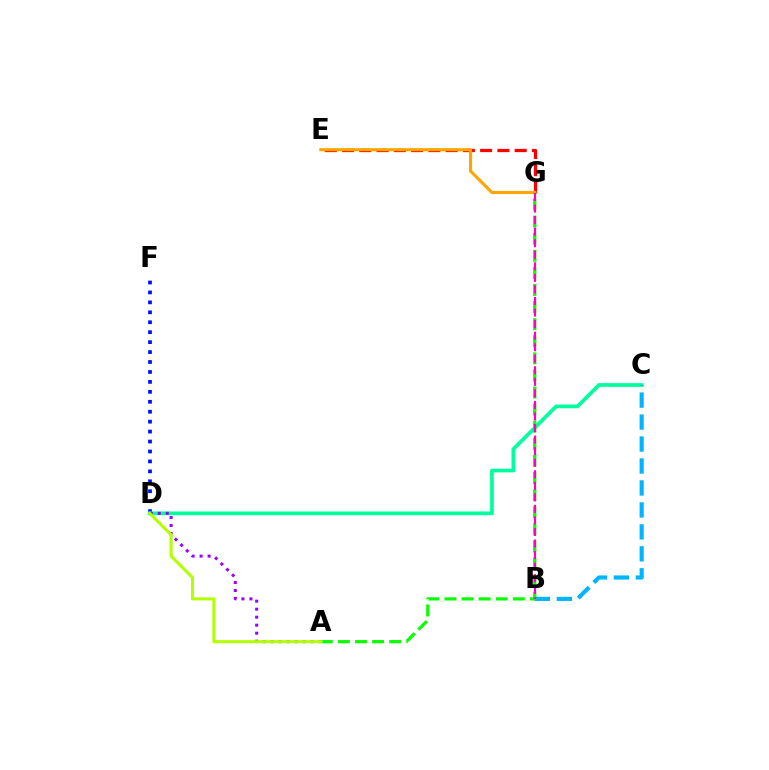{('D', 'F'): [{'color': '#0010ff', 'line_style': 'dotted', 'thickness': 2.7}], ('E', 'G'): [{'color': '#ff0000', 'line_style': 'dashed', 'thickness': 2.35}, {'color': '#ffa500', 'line_style': 'solid', 'thickness': 2.24}], ('C', 'D'): [{'color': '#00ff9d', 'line_style': 'solid', 'thickness': 2.68}], ('B', 'C'): [{'color': '#00b5ff', 'line_style': 'dashed', 'thickness': 2.98}], ('A', 'D'): [{'color': '#9b00ff', 'line_style': 'dotted', 'thickness': 2.18}, {'color': '#b3ff00', 'line_style': 'solid', 'thickness': 2.19}], ('A', 'G'): [{'color': '#08ff00', 'line_style': 'dashed', 'thickness': 2.32}], ('B', 'G'): [{'color': '#ff00bd', 'line_style': 'dashed', 'thickness': 1.57}]}